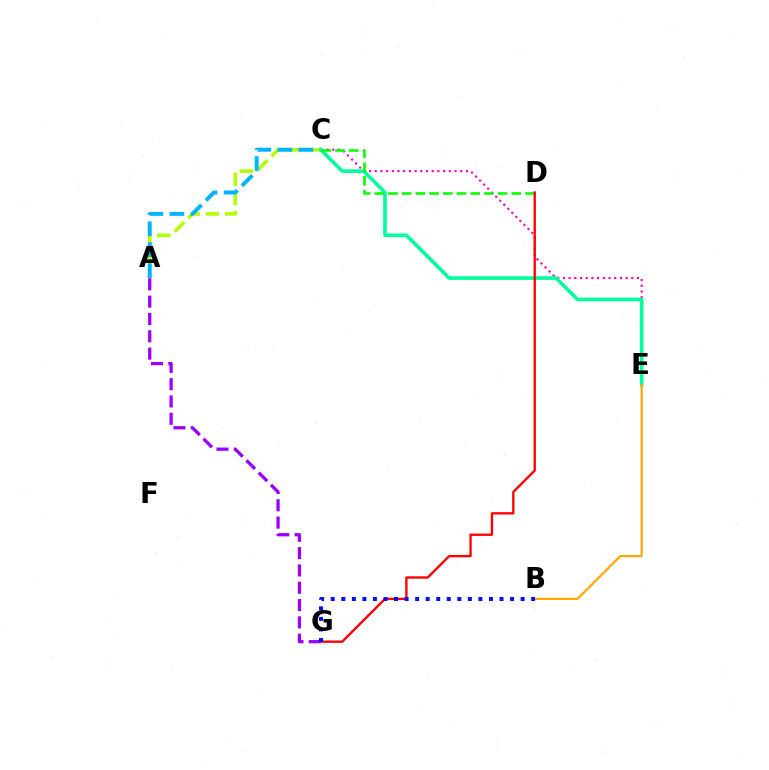{('A', 'C'): [{'color': '#b3ff00', 'line_style': 'dashed', 'thickness': 2.61}, {'color': '#00b5ff', 'line_style': 'dashed', 'thickness': 2.85}], ('C', 'E'): [{'color': '#ff00bd', 'line_style': 'dotted', 'thickness': 1.55}, {'color': '#00ff9d', 'line_style': 'solid', 'thickness': 2.6}], ('A', 'G'): [{'color': '#9b00ff', 'line_style': 'dashed', 'thickness': 2.35}], ('C', 'D'): [{'color': '#08ff00', 'line_style': 'dashed', 'thickness': 1.86}], ('B', 'E'): [{'color': '#ffa500', 'line_style': 'solid', 'thickness': 1.57}], ('D', 'G'): [{'color': '#ff0000', 'line_style': 'solid', 'thickness': 1.69}], ('B', 'G'): [{'color': '#0010ff', 'line_style': 'dotted', 'thickness': 2.87}]}